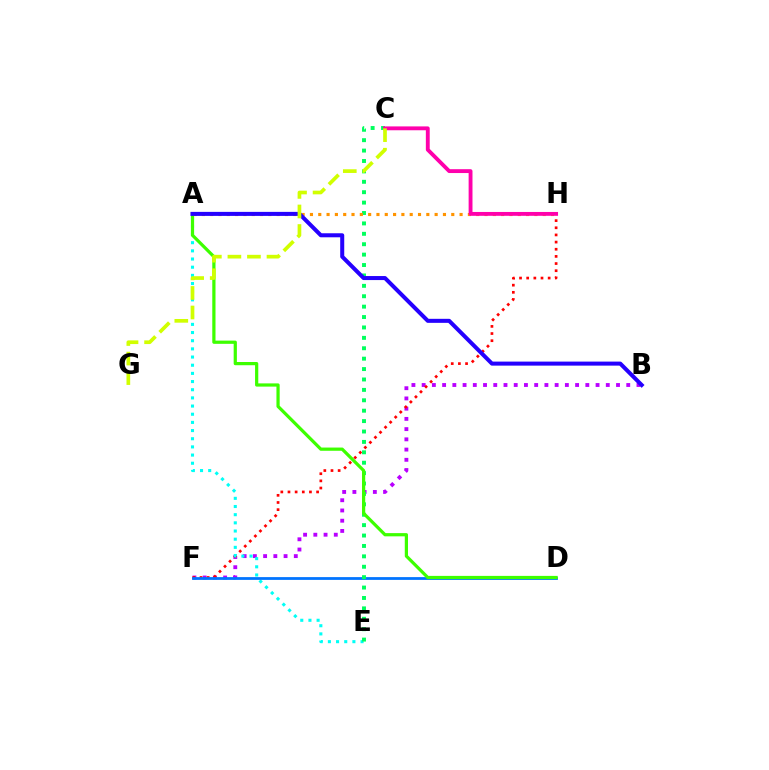{('B', 'F'): [{'color': '#b900ff', 'line_style': 'dotted', 'thickness': 2.78}], ('F', 'H'): [{'color': '#ff0000', 'line_style': 'dotted', 'thickness': 1.94}], ('A', 'E'): [{'color': '#00fff6', 'line_style': 'dotted', 'thickness': 2.22}], ('D', 'F'): [{'color': '#0074ff', 'line_style': 'solid', 'thickness': 2.0}], ('C', 'E'): [{'color': '#00ff5c', 'line_style': 'dotted', 'thickness': 2.83}], ('A', 'D'): [{'color': '#3dff00', 'line_style': 'solid', 'thickness': 2.32}], ('A', 'H'): [{'color': '#ff9400', 'line_style': 'dotted', 'thickness': 2.26}], ('C', 'H'): [{'color': '#ff00ac', 'line_style': 'solid', 'thickness': 2.78}], ('A', 'B'): [{'color': '#2500ff', 'line_style': 'solid', 'thickness': 2.9}], ('C', 'G'): [{'color': '#d1ff00', 'line_style': 'dashed', 'thickness': 2.66}]}